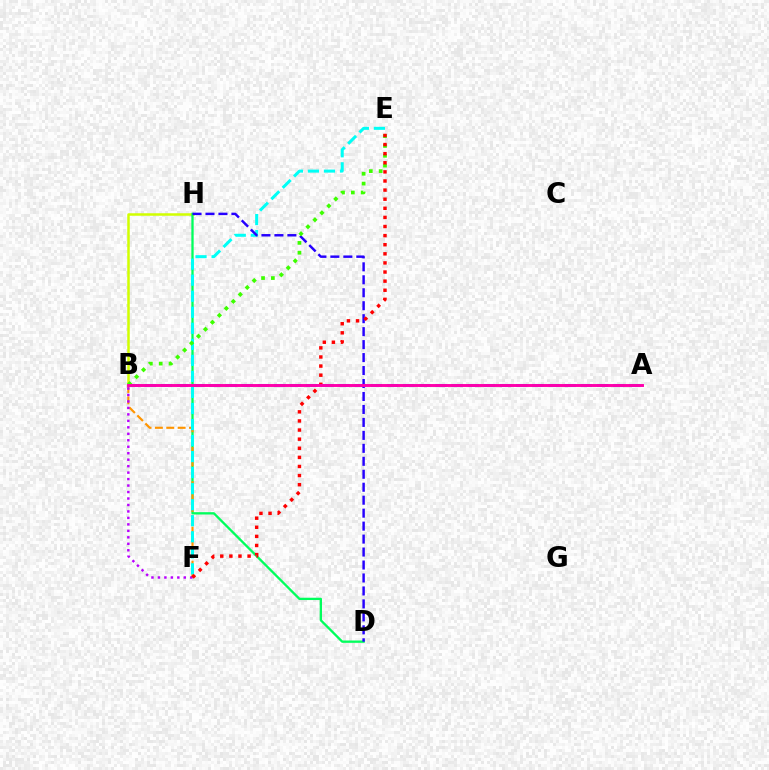{('B', 'H'): [{'color': '#d1ff00', 'line_style': 'solid', 'thickness': 1.8}], ('D', 'H'): [{'color': '#00ff5c', 'line_style': 'solid', 'thickness': 1.67}, {'color': '#2500ff', 'line_style': 'dashed', 'thickness': 1.76}], ('A', 'B'): [{'color': '#0074ff', 'line_style': 'dashed', 'thickness': 2.19}, {'color': '#ff00ac', 'line_style': 'solid', 'thickness': 2.11}], ('B', 'F'): [{'color': '#ff9400', 'line_style': 'dashed', 'thickness': 1.54}, {'color': '#b900ff', 'line_style': 'dotted', 'thickness': 1.76}], ('E', 'F'): [{'color': '#00fff6', 'line_style': 'dashed', 'thickness': 2.18}, {'color': '#ff0000', 'line_style': 'dotted', 'thickness': 2.47}], ('B', 'E'): [{'color': '#3dff00', 'line_style': 'dotted', 'thickness': 2.67}]}